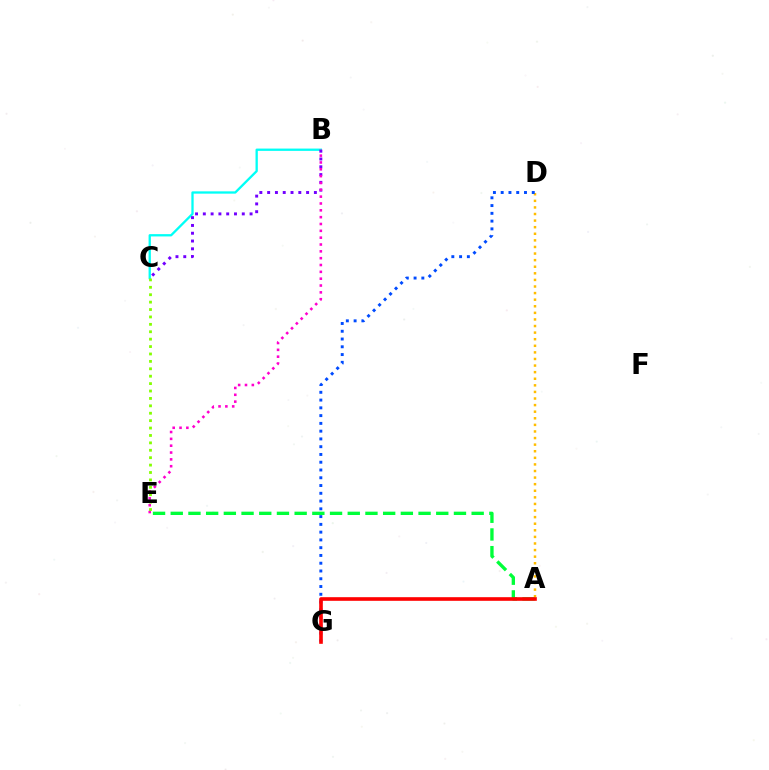{('B', 'C'): [{'color': '#00fff6', 'line_style': 'solid', 'thickness': 1.66}, {'color': '#7200ff', 'line_style': 'dotted', 'thickness': 2.12}], ('A', 'D'): [{'color': '#ffbd00', 'line_style': 'dotted', 'thickness': 1.79}], ('A', 'E'): [{'color': '#00ff39', 'line_style': 'dashed', 'thickness': 2.4}], ('B', 'E'): [{'color': '#ff00cf', 'line_style': 'dotted', 'thickness': 1.86}], ('C', 'E'): [{'color': '#84ff00', 'line_style': 'dotted', 'thickness': 2.01}], ('D', 'G'): [{'color': '#004bff', 'line_style': 'dotted', 'thickness': 2.11}], ('A', 'G'): [{'color': '#ff0000', 'line_style': 'solid', 'thickness': 2.61}]}